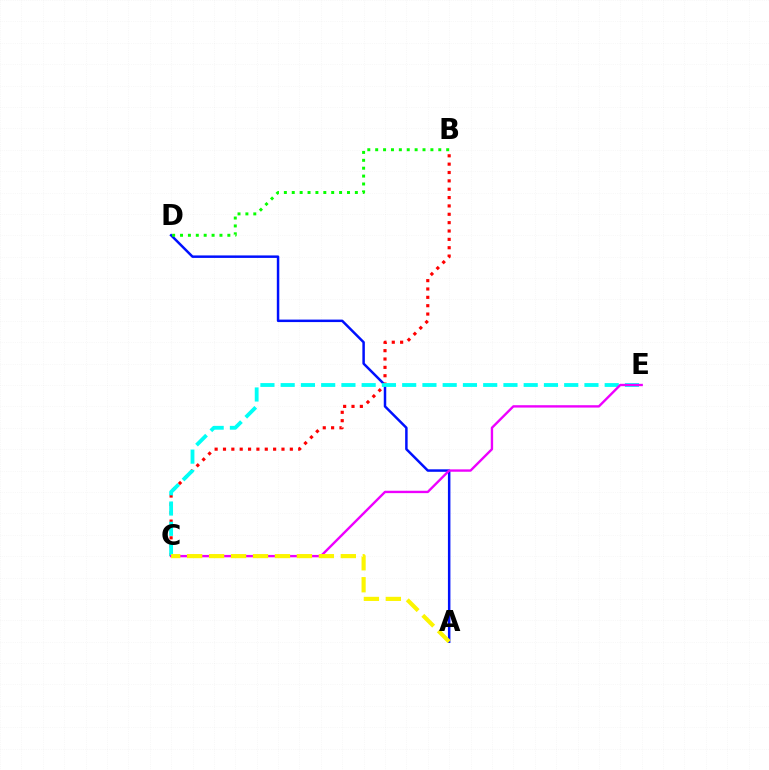{('A', 'D'): [{'color': '#0010ff', 'line_style': 'solid', 'thickness': 1.79}], ('B', 'D'): [{'color': '#08ff00', 'line_style': 'dotted', 'thickness': 2.14}], ('B', 'C'): [{'color': '#ff0000', 'line_style': 'dotted', 'thickness': 2.27}], ('C', 'E'): [{'color': '#00fff6', 'line_style': 'dashed', 'thickness': 2.75}, {'color': '#ee00ff', 'line_style': 'solid', 'thickness': 1.71}], ('A', 'C'): [{'color': '#fcf500', 'line_style': 'dashed', 'thickness': 2.98}]}